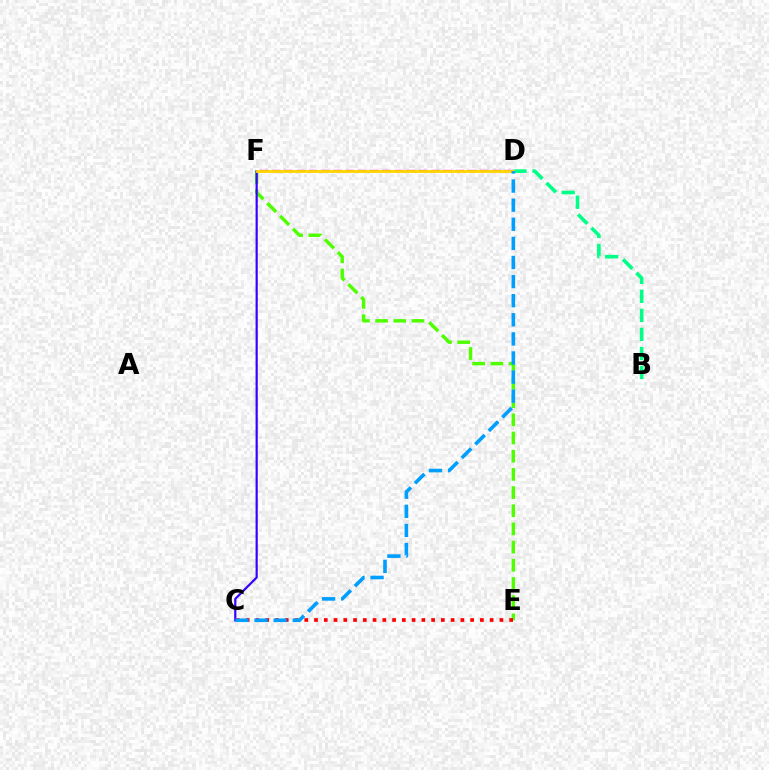{('E', 'F'): [{'color': '#4fff00', 'line_style': 'dashed', 'thickness': 2.47}], ('D', 'F'): [{'color': '#ff00ed', 'line_style': 'dashed', 'thickness': 1.66}, {'color': '#ffd500', 'line_style': 'solid', 'thickness': 2.03}], ('C', 'F'): [{'color': '#3700ff', 'line_style': 'solid', 'thickness': 1.58}], ('B', 'D'): [{'color': '#00ff86', 'line_style': 'dashed', 'thickness': 2.59}], ('C', 'E'): [{'color': '#ff0000', 'line_style': 'dotted', 'thickness': 2.65}], ('C', 'D'): [{'color': '#009eff', 'line_style': 'dashed', 'thickness': 2.6}]}